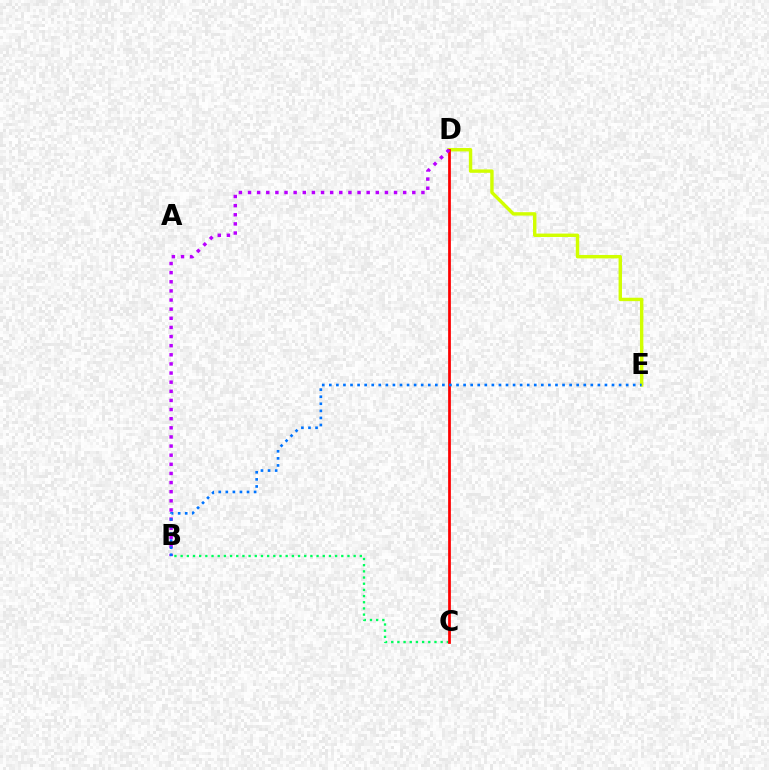{('D', 'E'): [{'color': '#d1ff00', 'line_style': 'solid', 'thickness': 2.45}], ('B', 'C'): [{'color': '#00ff5c', 'line_style': 'dotted', 'thickness': 1.68}], ('C', 'D'): [{'color': '#ff0000', 'line_style': 'solid', 'thickness': 1.97}], ('B', 'D'): [{'color': '#b900ff', 'line_style': 'dotted', 'thickness': 2.48}], ('B', 'E'): [{'color': '#0074ff', 'line_style': 'dotted', 'thickness': 1.92}]}